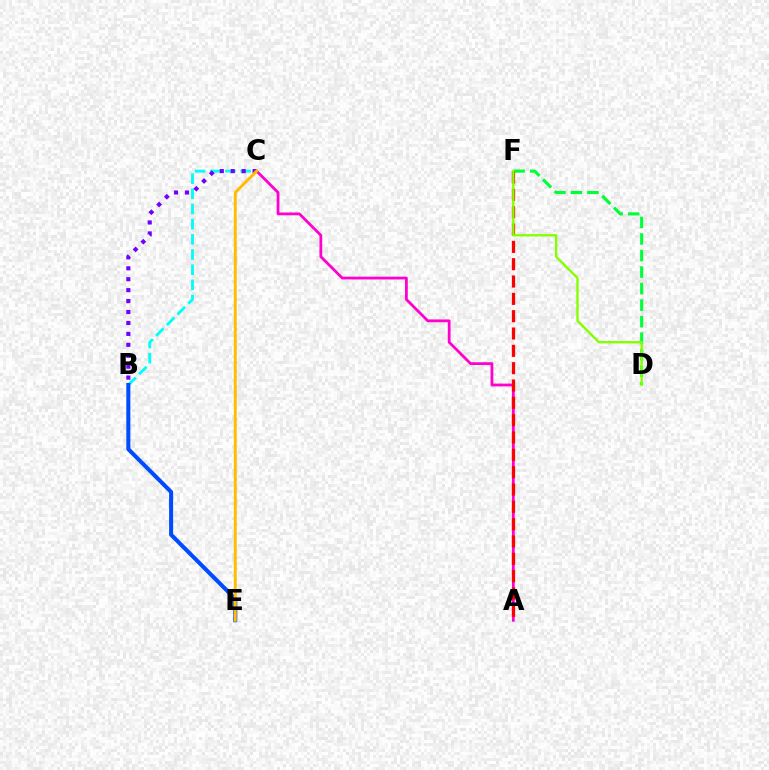{('B', 'C'): [{'color': '#00fff6', 'line_style': 'dashed', 'thickness': 2.06}, {'color': '#7200ff', 'line_style': 'dotted', 'thickness': 2.97}], ('D', 'F'): [{'color': '#00ff39', 'line_style': 'dashed', 'thickness': 2.25}, {'color': '#84ff00', 'line_style': 'solid', 'thickness': 1.69}], ('A', 'C'): [{'color': '#ff00cf', 'line_style': 'solid', 'thickness': 2.01}], ('B', 'E'): [{'color': '#004bff', 'line_style': 'solid', 'thickness': 2.91}], ('A', 'F'): [{'color': '#ff0000', 'line_style': 'dashed', 'thickness': 2.35}], ('C', 'E'): [{'color': '#ffbd00', 'line_style': 'solid', 'thickness': 2.11}]}